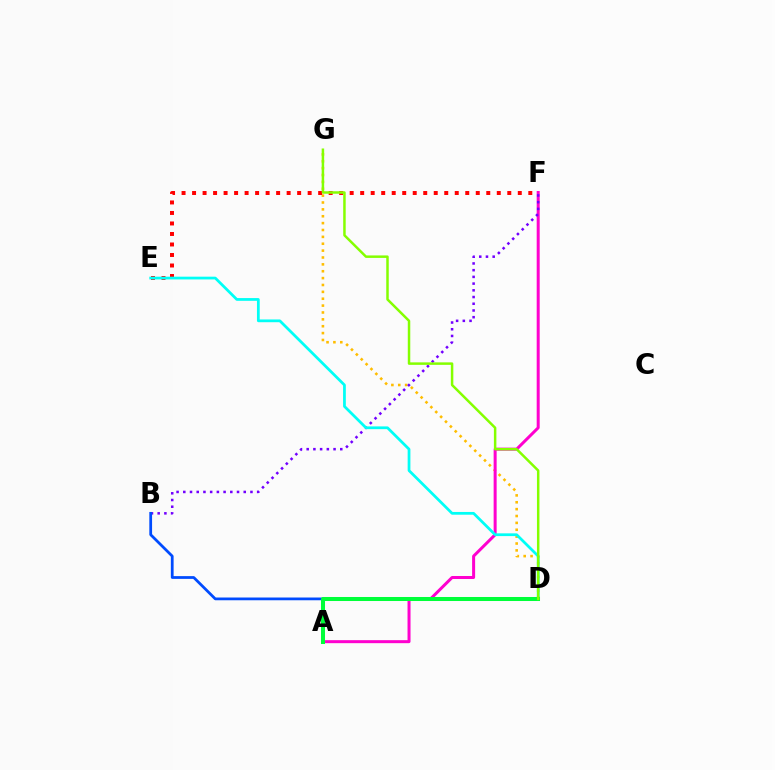{('D', 'G'): [{'color': '#ffbd00', 'line_style': 'dotted', 'thickness': 1.87}, {'color': '#84ff00', 'line_style': 'solid', 'thickness': 1.79}], ('E', 'F'): [{'color': '#ff0000', 'line_style': 'dotted', 'thickness': 2.85}], ('A', 'F'): [{'color': '#ff00cf', 'line_style': 'solid', 'thickness': 2.16}], ('B', 'F'): [{'color': '#7200ff', 'line_style': 'dotted', 'thickness': 1.82}], ('B', 'D'): [{'color': '#004bff', 'line_style': 'solid', 'thickness': 1.98}], ('D', 'E'): [{'color': '#00fff6', 'line_style': 'solid', 'thickness': 1.98}], ('A', 'D'): [{'color': '#00ff39', 'line_style': 'solid', 'thickness': 2.89}]}